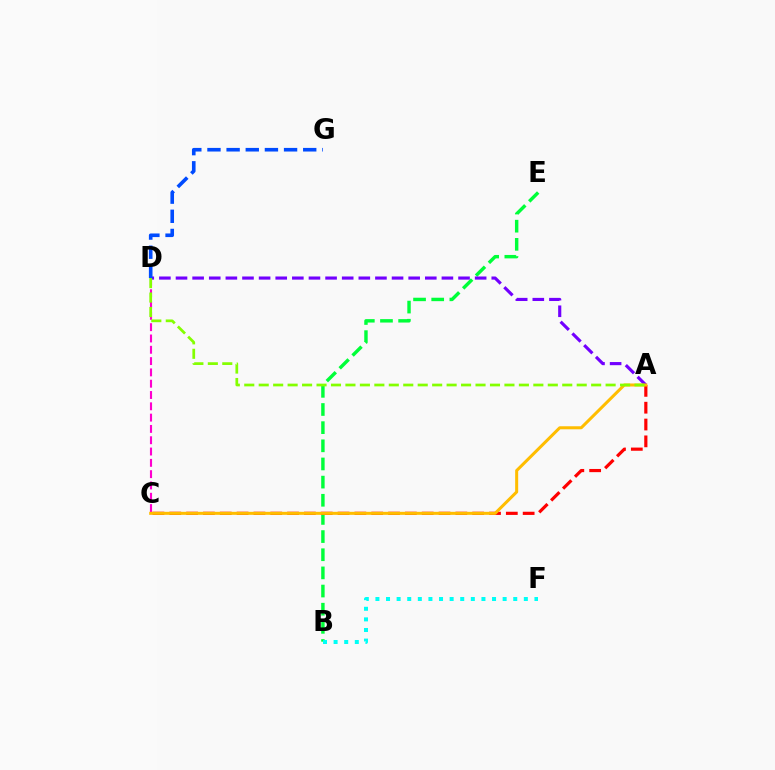{('B', 'E'): [{'color': '#00ff39', 'line_style': 'dashed', 'thickness': 2.47}], ('C', 'D'): [{'color': '#ff00cf', 'line_style': 'dashed', 'thickness': 1.54}], ('A', 'C'): [{'color': '#ff0000', 'line_style': 'dashed', 'thickness': 2.29}, {'color': '#ffbd00', 'line_style': 'solid', 'thickness': 2.18}], ('A', 'D'): [{'color': '#7200ff', 'line_style': 'dashed', 'thickness': 2.26}, {'color': '#84ff00', 'line_style': 'dashed', 'thickness': 1.96}], ('B', 'F'): [{'color': '#00fff6', 'line_style': 'dotted', 'thickness': 2.88}], ('D', 'G'): [{'color': '#004bff', 'line_style': 'dashed', 'thickness': 2.6}]}